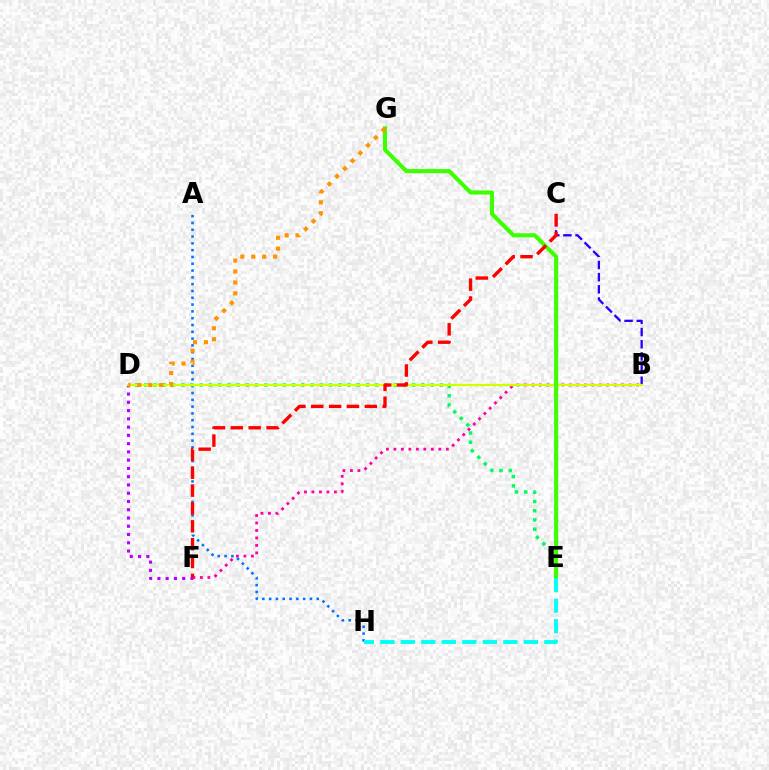{('D', 'F'): [{'color': '#b900ff', 'line_style': 'dotted', 'thickness': 2.24}], ('A', 'H'): [{'color': '#0074ff', 'line_style': 'dotted', 'thickness': 1.85}], ('B', 'C'): [{'color': '#2500ff', 'line_style': 'dashed', 'thickness': 1.65}], ('D', 'E'): [{'color': '#00ff5c', 'line_style': 'dotted', 'thickness': 2.51}], ('B', 'F'): [{'color': '#ff00ac', 'line_style': 'dotted', 'thickness': 2.03}], ('B', 'D'): [{'color': '#d1ff00', 'line_style': 'solid', 'thickness': 1.59}], ('E', 'G'): [{'color': '#3dff00', 'line_style': 'solid', 'thickness': 2.94}], ('C', 'F'): [{'color': '#ff0000', 'line_style': 'dashed', 'thickness': 2.43}], ('E', 'H'): [{'color': '#00fff6', 'line_style': 'dashed', 'thickness': 2.79}], ('D', 'G'): [{'color': '#ff9400', 'line_style': 'dotted', 'thickness': 2.97}]}